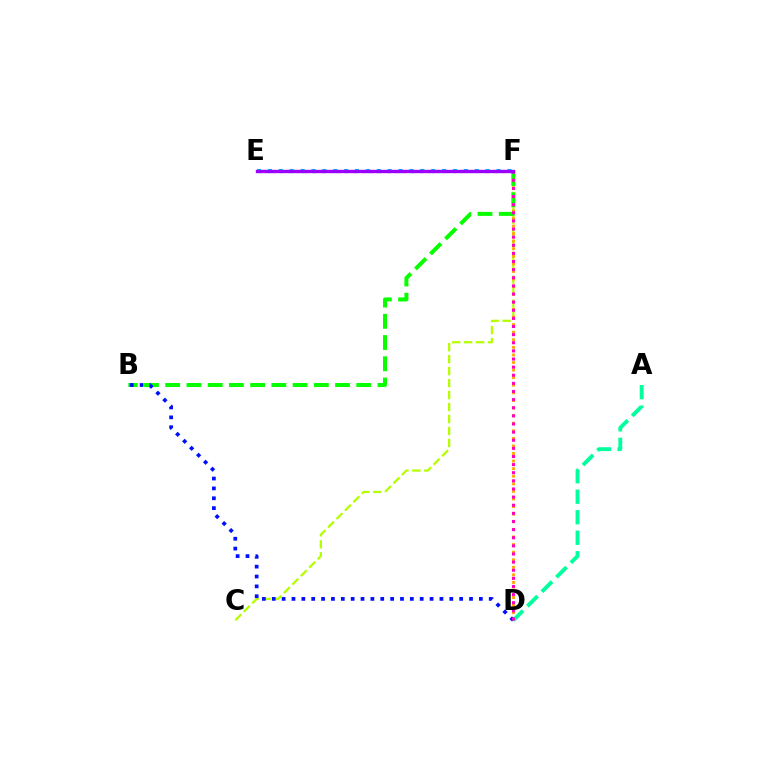{('C', 'F'): [{'color': '#b3ff00', 'line_style': 'dashed', 'thickness': 1.63}], ('D', 'F'): [{'color': '#ffa500', 'line_style': 'dotted', 'thickness': 2.06}, {'color': '#ff00bd', 'line_style': 'dotted', 'thickness': 2.21}], ('A', 'D'): [{'color': '#00ff9d', 'line_style': 'dashed', 'thickness': 2.79}], ('E', 'F'): [{'color': '#ff0000', 'line_style': 'dotted', 'thickness': 2.24}, {'color': '#00b5ff', 'line_style': 'dotted', 'thickness': 2.96}, {'color': '#9b00ff', 'line_style': 'solid', 'thickness': 2.4}], ('B', 'F'): [{'color': '#08ff00', 'line_style': 'dashed', 'thickness': 2.88}], ('B', 'D'): [{'color': '#0010ff', 'line_style': 'dotted', 'thickness': 2.68}]}